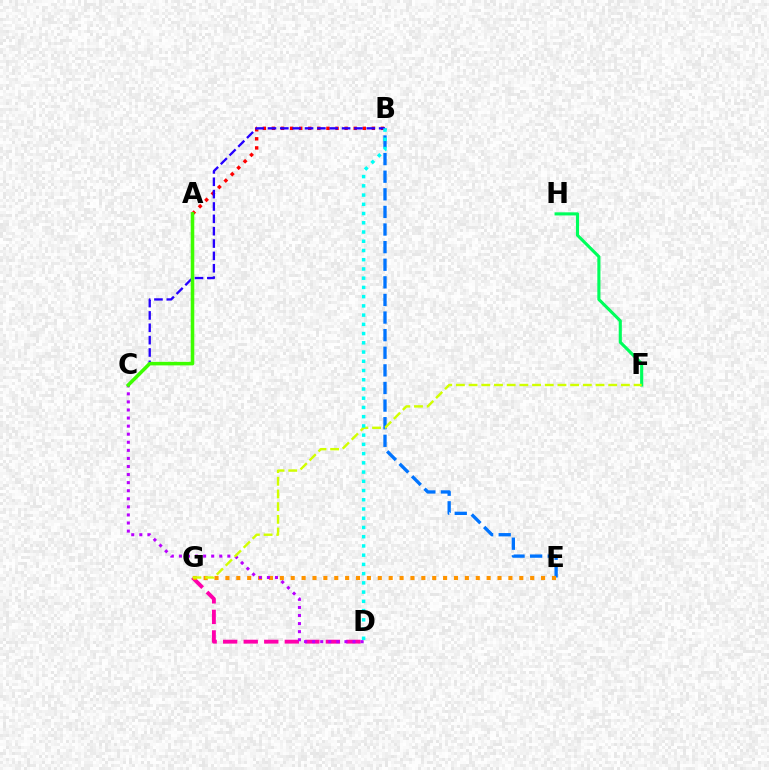{('D', 'G'): [{'color': '#ff00ac', 'line_style': 'dashed', 'thickness': 2.79}], ('B', 'E'): [{'color': '#0074ff', 'line_style': 'dashed', 'thickness': 2.39}], ('F', 'H'): [{'color': '#00ff5c', 'line_style': 'solid', 'thickness': 2.24}], ('E', 'G'): [{'color': '#ff9400', 'line_style': 'dotted', 'thickness': 2.96}], ('A', 'B'): [{'color': '#ff0000', 'line_style': 'dotted', 'thickness': 2.47}], ('C', 'D'): [{'color': '#b900ff', 'line_style': 'dotted', 'thickness': 2.19}], ('B', 'C'): [{'color': '#2500ff', 'line_style': 'dashed', 'thickness': 1.68}], ('A', 'C'): [{'color': '#3dff00', 'line_style': 'solid', 'thickness': 2.56}], ('F', 'G'): [{'color': '#d1ff00', 'line_style': 'dashed', 'thickness': 1.72}], ('B', 'D'): [{'color': '#00fff6', 'line_style': 'dotted', 'thickness': 2.51}]}